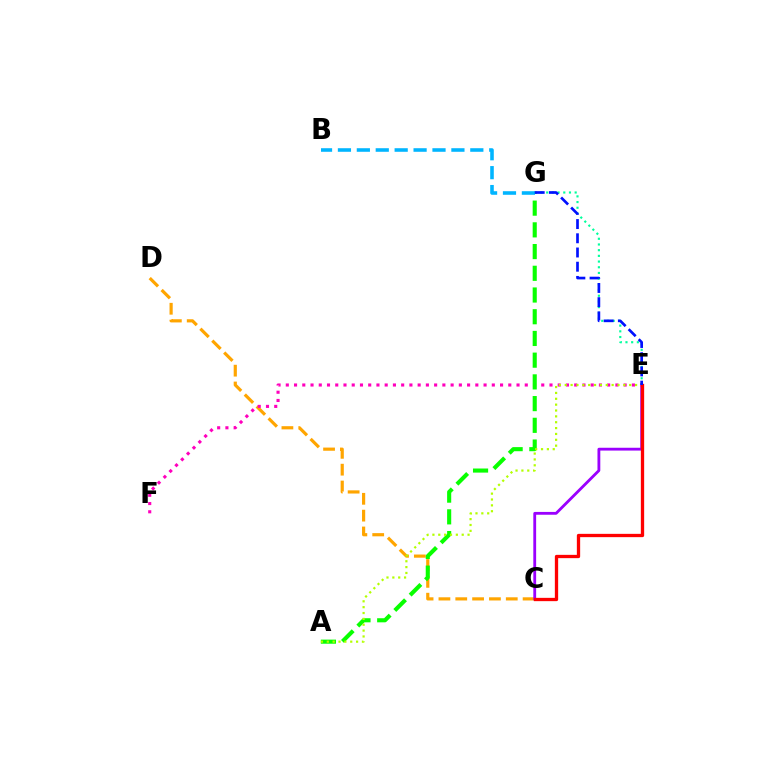{('C', 'D'): [{'color': '#ffa500', 'line_style': 'dashed', 'thickness': 2.29}], ('C', 'E'): [{'color': '#9b00ff', 'line_style': 'solid', 'thickness': 2.03}, {'color': '#ff0000', 'line_style': 'solid', 'thickness': 2.38}], ('E', 'F'): [{'color': '#ff00bd', 'line_style': 'dotted', 'thickness': 2.24}], ('A', 'G'): [{'color': '#08ff00', 'line_style': 'dashed', 'thickness': 2.95}], ('E', 'G'): [{'color': '#00ff9d', 'line_style': 'dotted', 'thickness': 1.55}, {'color': '#0010ff', 'line_style': 'dashed', 'thickness': 1.93}], ('A', 'E'): [{'color': '#b3ff00', 'line_style': 'dotted', 'thickness': 1.59}], ('B', 'G'): [{'color': '#00b5ff', 'line_style': 'dashed', 'thickness': 2.57}]}